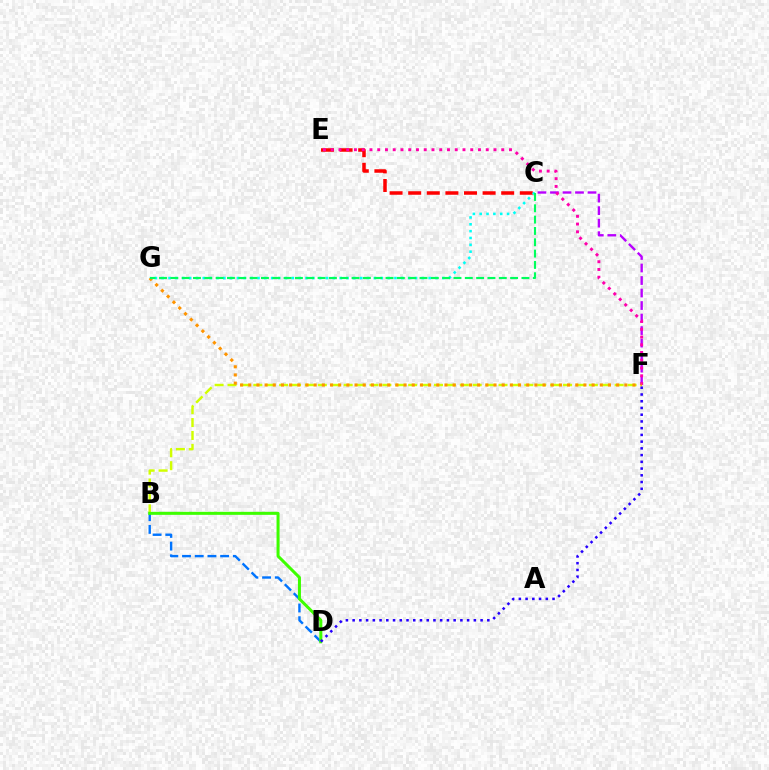{('C', 'F'): [{'color': '#b900ff', 'line_style': 'dashed', 'thickness': 1.7}], ('B', 'F'): [{'color': '#d1ff00', 'line_style': 'dashed', 'thickness': 1.75}], ('B', 'D'): [{'color': '#0074ff', 'line_style': 'dashed', 'thickness': 1.73}, {'color': '#3dff00', 'line_style': 'solid', 'thickness': 2.18}], ('C', 'E'): [{'color': '#ff0000', 'line_style': 'dashed', 'thickness': 2.53}], ('C', 'G'): [{'color': '#00fff6', 'line_style': 'dotted', 'thickness': 1.86}, {'color': '#00ff5c', 'line_style': 'dashed', 'thickness': 1.54}], ('E', 'F'): [{'color': '#ff00ac', 'line_style': 'dotted', 'thickness': 2.11}], ('F', 'G'): [{'color': '#ff9400', 'line_style': 'dotted', 'thickness': 2.22}], ('D', 'F'): [{'color': '#2500ff', 'line_style': 'dotted', 'thickness': 1.83}]}